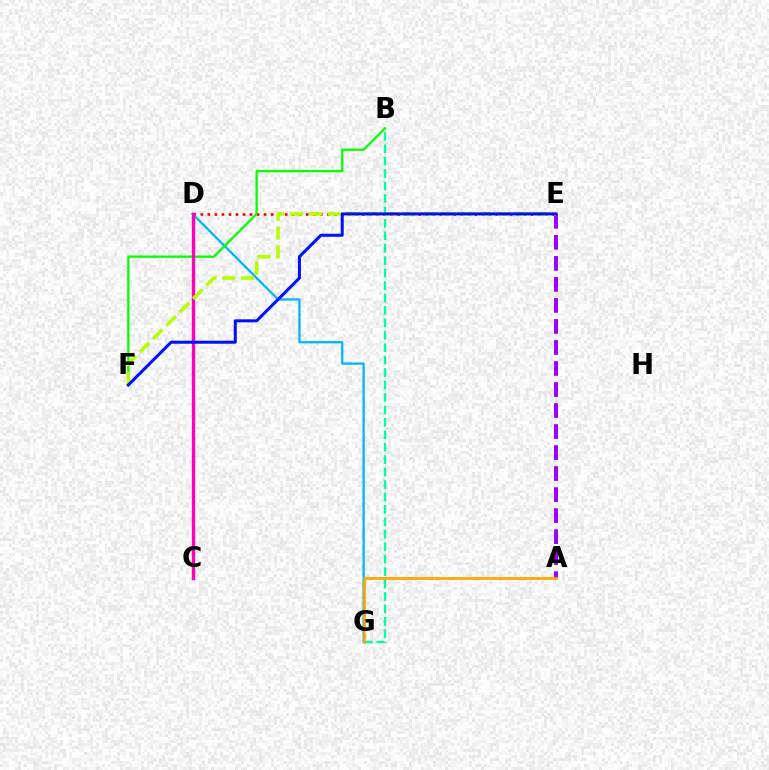{('B', 'G'): [{'color': '#00ff9d', 'line_style': 'dashed', 'thickness': 1.69}], ('D', 'E'): [{'color': '#ff0000', 'line_style': 'dotted', 'thickness': 1.91}], ('D', 'G'): [{'color': '#00b5ff', 'line_style': 'solid', 'thickness': 1.63}], ('B', 'F'): [{'color': '#08ff00', 'line_style': 'solid', 'thickness': 1.65}], ('A', 'E'): [{'color': '#9b00ff', 'line_style': 'dashed', 'thickness': 2.86}], ('A', 'G'): [{'color': '#ffa500', 'line_style': 'solid', 'thickness': 1.96}], ('C', 'D'): [{'color': '#ff00bd', 'line_style': 'solid', 'thickness': 2.4}], ('E', 'F'): [{'color': '#b3ff00', 'line_style': 'dashed', 'thickness': 2.56}, {'color': '#0010ff', 'line_style': 'solid', 'thickness': 2.17}]}